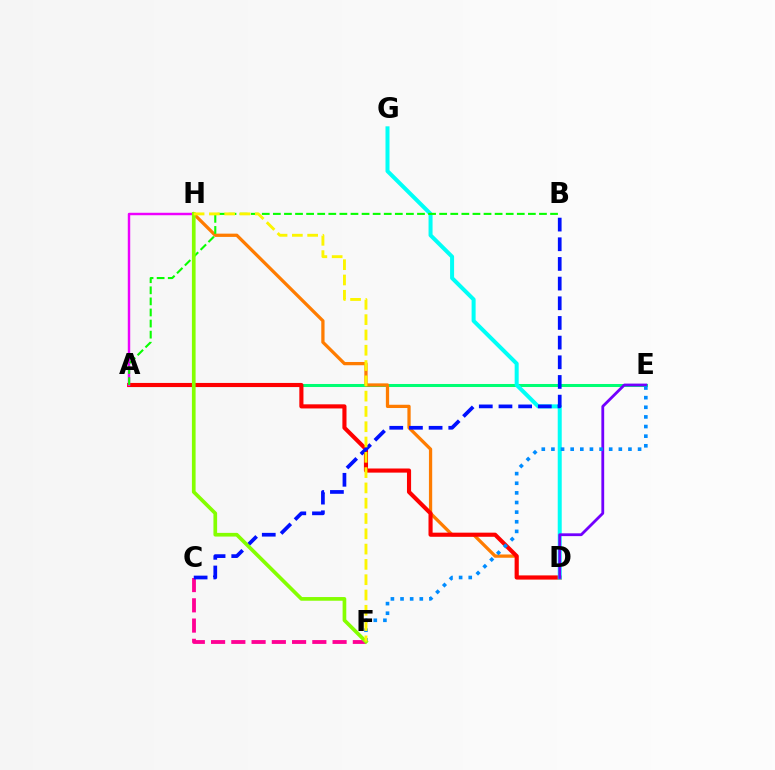{('A', 'E'): [{'color': '#00ff74', 'line_style': 'solid', 'thickness': 2.18}], ('C', 'F'): [{'color': '#ff0094', 'line_style': 'dashed', 'thickness': 2.75}], ('D', 'H'): [{'color': '#ff7c00', 'line_style': 'solid', 'thickness': 2.35}], ('A', 'D'): [{'color': '#ff0000', 'line_style': 'solid', 'thickness': 2.97}], ('D', 'G'): [{'color': '#00fff6', 'line_style': 'solid', 'thickness': 2.89}], ('A', 'H'): [{'color': '#ee00ff', 'line_style': 'solid', 'thickness': 1.76}], ('D', 'E'): [{'color': '#7200ff', 'line_style': 'solid', 'thickness': 2.02}], ('A', 'B'): [{'color': '#08ff00', 'line_style': 'dashed', 'thickness': 1.51}], ('E', 'F'): [{'color': '#008cff', 'line_style': 'dotted', 'thickness': 2.62}], ('B', 'C'): [{'color': '#0010ff', 'line_style': 'dashed', 'thickness': 2.67}], ('F', 'H'): [{'color': '#84ff00', 'line_style': 'solid', 'thickness': 2.65}, {'color': '#fcf500', 'line_style': 'dashed', 'thickness': 2.08}]}